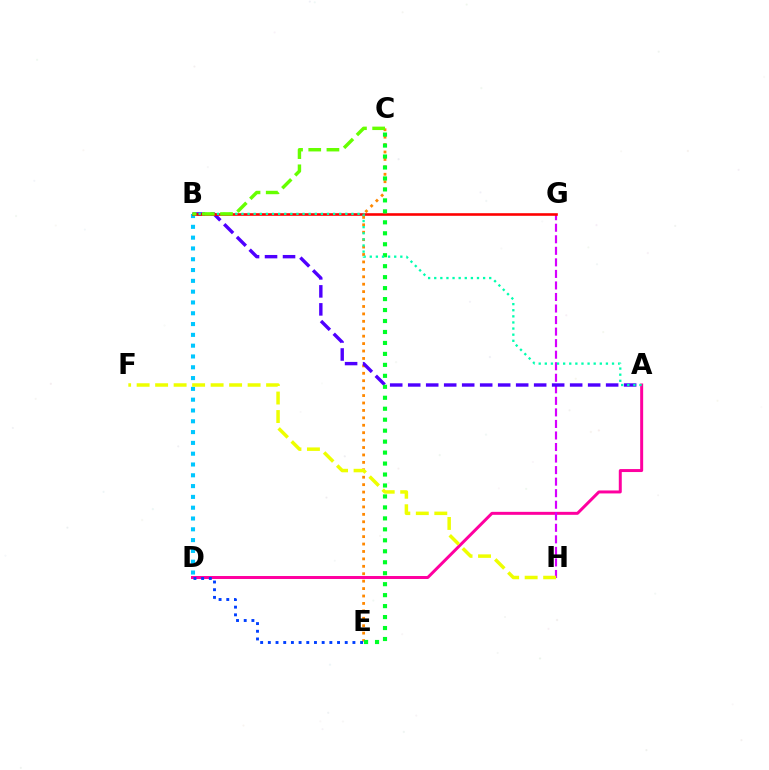{('C', 'E'): [{'color': '#ff8800', 'line_style': 'dotted', 'thickness': 2.02}, {'color': '#00ff27', 'line_style': 'dotted', 'thickness': 2.98}], ('A', 'D'): [{'color': '#ff00a0', 'line_style': 'solid', 'thickness': 2.14}], ('D', 'E'): [{'color': '#003fff', 'line_style': 'dotted', 'thickness': 2.09}], ('B', 'D'): [{'color': '#00c7ff', 'line_style': 'dotted', 'thickness': 2.93}], ('G', 'H'): [{'color': '#d600ff', 'line_style': 'dashed', 'thickness': 1.57}], ('A', 'B'): [{'color': '#4f00ff', 'line_style': 'dashed', 'thickness': 2.44}, {'color': '#00ffaf', 'line_style': 'dotted', 'thickness': 1.66}], ('B', 'G'): [{'color': '#ff0000', 'line_style': 'solid', 'thickness': 1.88}], ('F', 'H'): [{'color': '#eeff00', 'line_style': 'dashed', 'thickness': 2.51}], ('B', 'C'): [{'color': '#66ff00', 'line_style': 'dashed', 'thickness': 2.47}]}